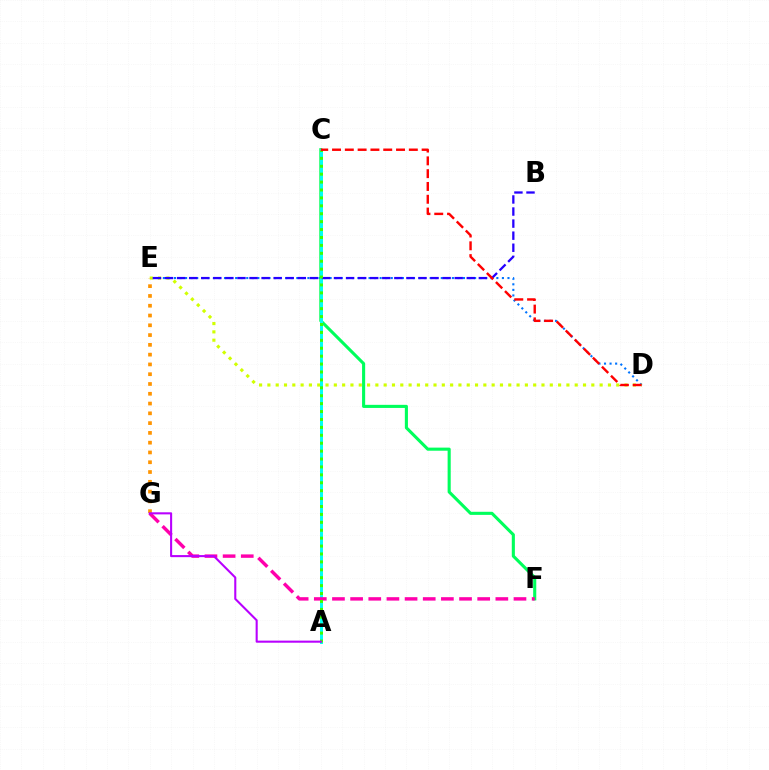{('D', 'E'): [{'color': '#0074ff', 'line_style': 'dotted', 'thickness': 1.51}, {'color': '#d1ff00', 'line_style': 'dotted', 'thickness': 2.26}], ('C', 'F'): [{'color': '#00ff5c', 'line_style': 'solid', 'thickness': 2.23}], ('A', 'C'): [{'color': '#00fff6', 'line_style': 'solid', 'thickness': 2.14}, {'color': '#3dff00', 'line_style': 'dotted', 'thickness': 2.15}], ('B', 'E'): [{'color': '#2500ff', 'line_style': 'dashed', 'thickness': 1.64}], ('F', 'G'): [{'color': '#ff00ac', 'line_style': 'dashed', 'thickness': 2.47}], ('E', 'G'): [{'color': '#ff9400', 'line_style': 'dotted', 'thickness': 2.66}], ('A', 'G'): [{'color': '#b900ff', 'line_style': 'solid', 'thickness': 1.5}], ('C', 'D'): [{'color': '#ff0000', 'line_style': 'dashed', 'thickness': 1.74}]}